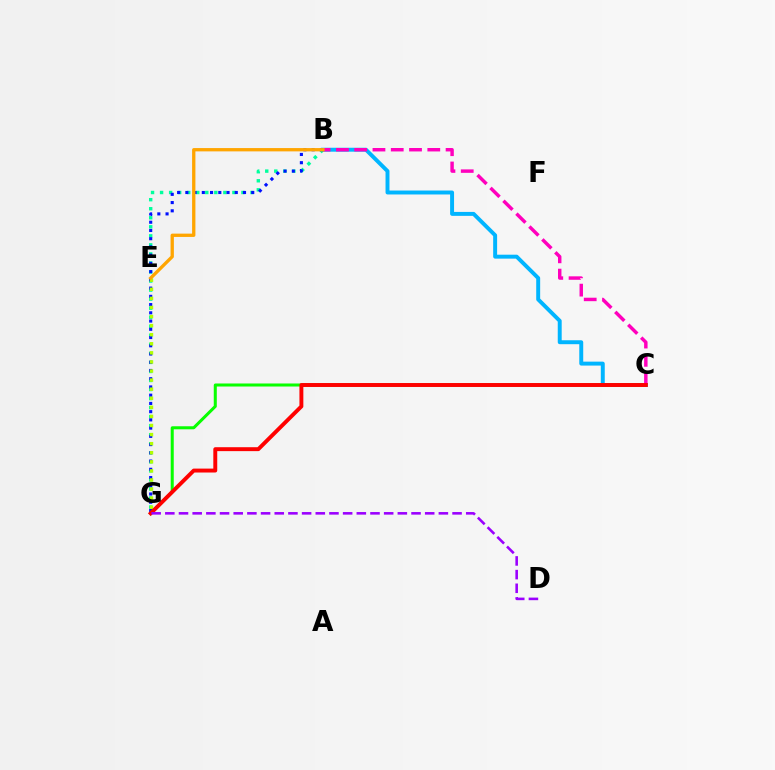{('B', 'C'): [{'color': '#00b5ff', 'line_style': 'solid', 'thickness': 2.84}, {'color': '#ff00bd', 'line_style': 'dashed', 'thickness': 2.48}], ('B', 'G'): [{'color': '#00ff9d', 'line_style': 'dotted', 'thickness': 2.46}, {'color': '#0010ff', 'line_style': 'dotted', 'thickness': 2.24}], ('C', 'G'): [{'color': '#08ff00', 'line_style': 'solid', 'thickness': 2.18}, {'color': '#ff0000', 'line_style': 'solid', 'thickness': 2.82}], ('E', 'G'): [{'color': '#b3ff00', 'line_style': 'dotted', 'thickness': 2.47}], ('D', 'G'): [{'color': '#9b00ff', 'line_style': 'dashed', 'thickness': 1.86}], ('B', 'E'): [{'color': '#ffa500', 'line_style': 'solid', 'thickness': 2.38}]}